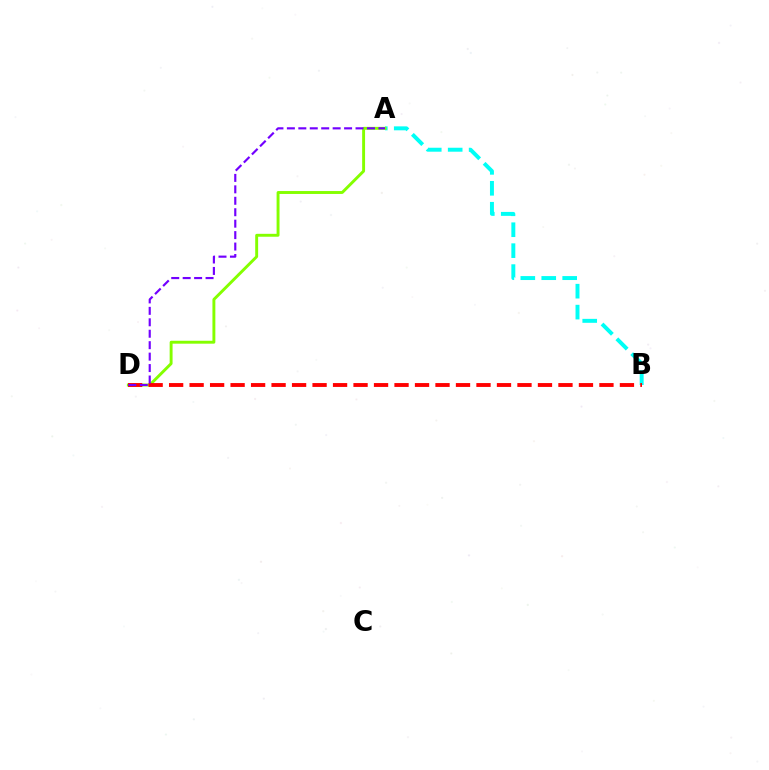{('A', 'B'): [{'color': '#00fff6', 'line_style': 'dashed', 'thickness': 2.84}], ('A', 'D'): [{'color': '#84ff00', 'line_style': 'solid', 'thickness': 2.1}, {'color': '#7200ff', 'line_style': 'dashed', 'thickness': 1.55}], ('B', 'D'): [{'color': '#ff0000', 'line_style': 'dashed', 'thickness': 2.78}]}